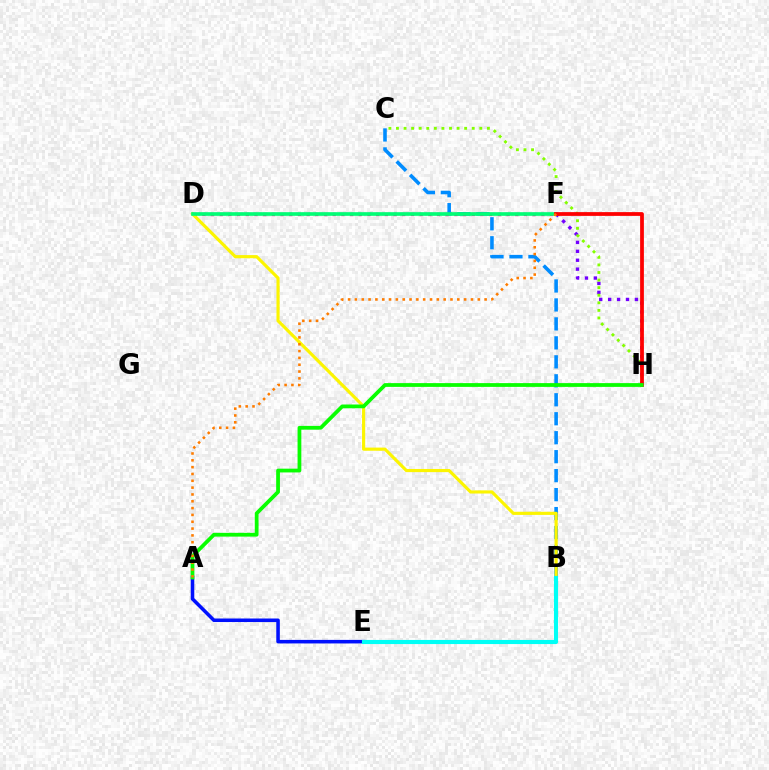{('F', 'H'): [{'color': '#7200ff', 'line_style': 'dotted', 'thickness': 2.42}, {'color': '#ff0000', 'line_style': 'solid', 'thickness': 2.71}], ('C', 'H'): [{'color': '#84ff00', 'line_style': 'dotted', 'thickness': 2.06}], ('D', 'F'): [{'color': '#ee00ff', 'line_style': 'dotted', 'thickness': 1.67}, {'color': '#ff0094', 'line_style': 'dotted', 'thickness': 2.36}, {'color': '#00ff74', 'line_style': 'solid', 'thickness': 2.62}], ('A', 'E'): [{'color': '#0010ff', 'line_style': 'solid', 'thickness': 2.55}], ('B', 'C'): [{'color': '#008cff', 'line_style': 'dashed', 'thickness': 2.58}], ('B', 'D'): [{'color': '#fcf500', 'line_style': 'solid', 'thickness': 2.27}], ('B', 'E'): [{'color': '#00fff6', 'line_style': 'solid', 'thickness': 2.96}], ('A', 'H'): [{'color': '#08ff00', 'line_style': 'solid', 'thickness': 2.71}], ('A', 'F'): [{'color': '#ff7c00', 'line_style': 'dotted', 'thickness': 1.85}]}